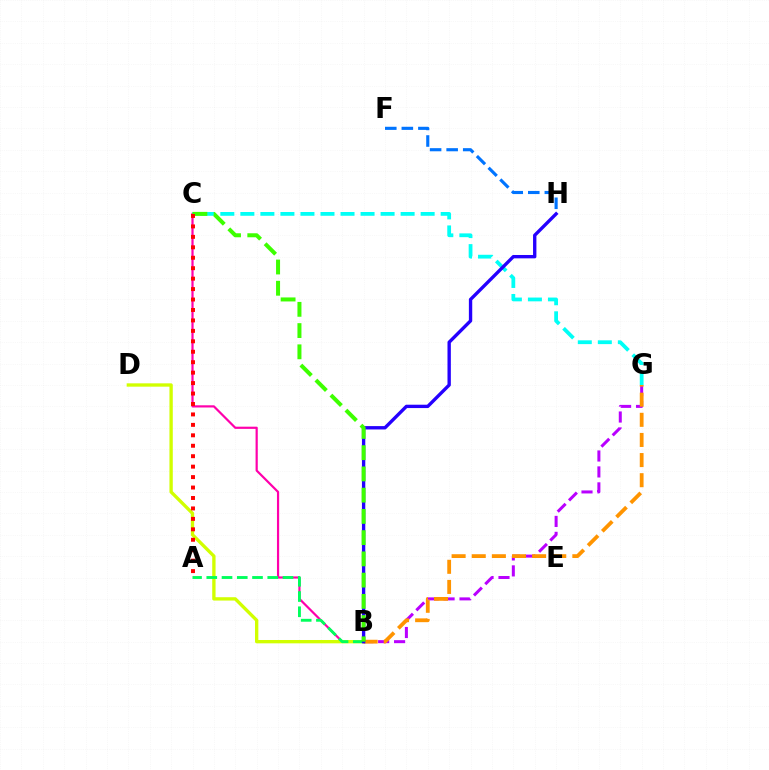{('B', 'C'): [{'color': '#ff00ac', 'line_style': 'solid', 'thickness': 1.58}, {'color': '#3dff00', 'line_style': 'dashed', 'thickness': 2.89}], ('B', 'D'): [{'color': '#d1ff00', 'line_style': 'solid', 'thickness': 2.4}], ('B', 'G'): [{'color': '#b900ff', 'line_style': 'dashed', 'thickness': 2.17}, {'color': '#ff9400', 'line_style': 'dashed', 'thickness': 2.73}], ('C', 'G'): [{'color': '#00fff6', 'line_style': 'dashed', 'thickness': 2.72}], ('F', 'H'): [{'color': '#0074ff', 'line_style': 'dashed', 'thickness': 2.25}], ('A', 'B'): [{'color': '#00ff5c', 'line_style': 'dashed', 'thickness': 2.07}], ('B', 'H'): [{'color': '#2500ff', 'line_style': 'solid', 'thickness': 2.42}], ('A', 'C'): [{'color': '#ff0000', 'line_style': 'dotted', 'thickness': 2.84}]}